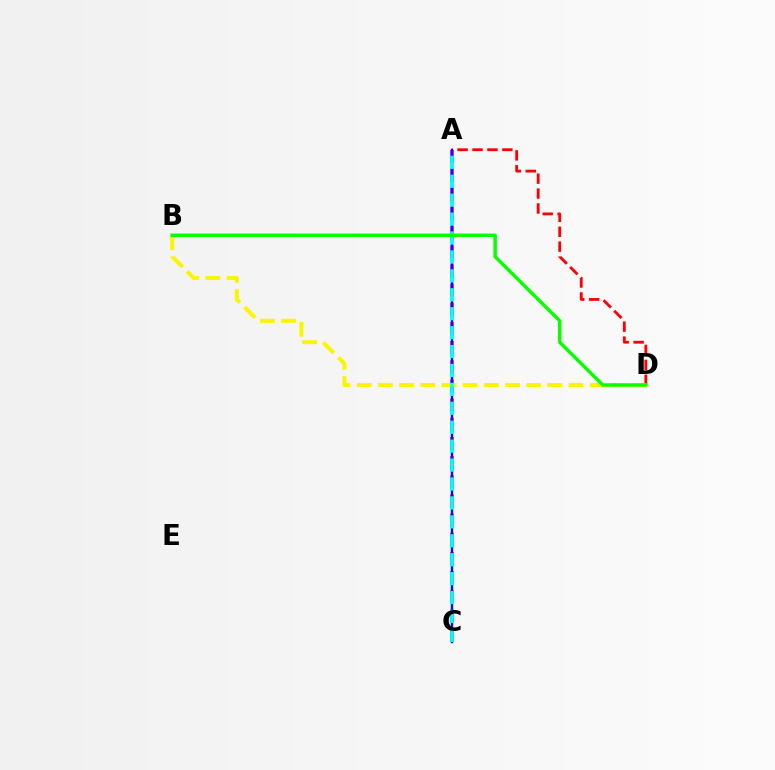{('A', 'C'): [{'color': '#ee00ff', 'line_style': 'dashed', 'thickness': 2.6}, {'color': '#0010ff', 'line_style': 'solid', 'thickness': 1.74}, {'color': '#00fff6', 'line_style': 'dashed', 'thickness': 2.57}], ('A', 'D'): [{'color': '#ff0000', 'line_style': 'dashed', 'thickness': 2.03}], ('B', 'D'): [{'color': '#fcf500', 'line_style': 'dashed', 'thickness': 2.88}, {'color': '#08ff00', 'line_style': 'solid', 'thickness': 2.48}]}